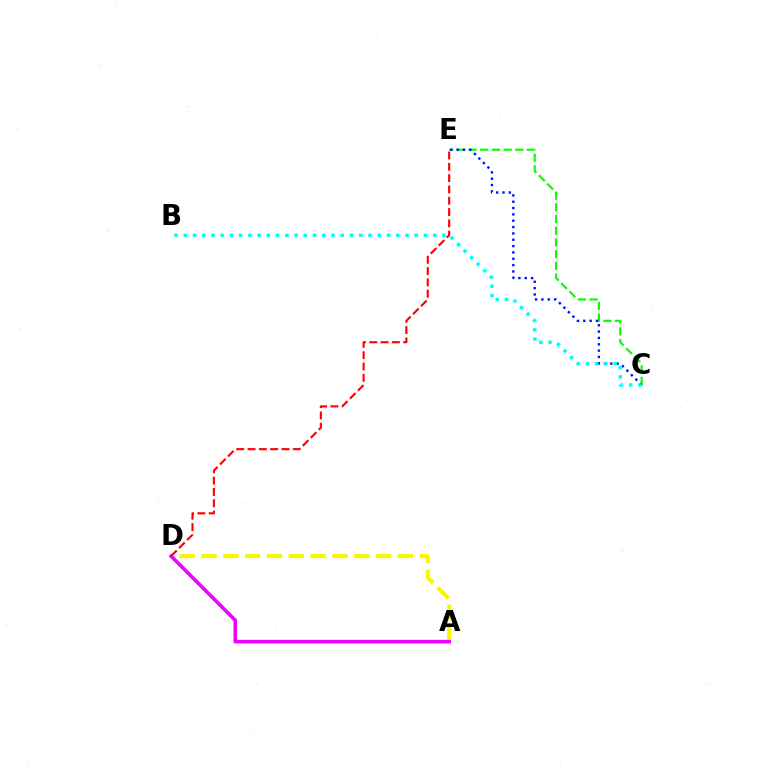{('C', 'E'): [{'color': '#08ff00', 'line_style': 'dashed', 'thickness': 1.59}, {'color': '#0010ff', 'line_style': 'dotted', 'thickness': 1.72}], ('A', 'D'): [{'color': '#fcf500', 'line_style': 'dashed', 'thickness': 2.96}, {'color': '#ee00ff', 'line_style': 'solid', 'thickness': 2.59}], ('B', 'C'): [{'color': '#00fff6', 'line_style': 'dotted', 'thickness': 2.51}], ('D', 'E'): [{'color': '#ff0000', 'line_style': 'dashed', 'thickness': 1.54}]}